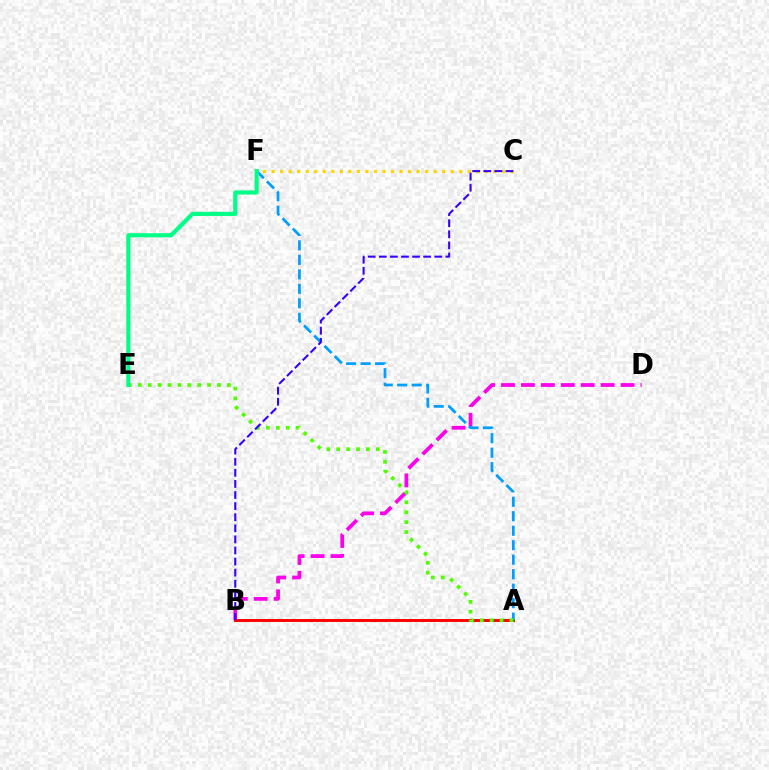{('B', 'D'): [{'color': '#ff00ed', 'line_style': 'dashed', 'thickness': 2.71}], ('A', 'B'): [{'color': '#ff0000', 'line_style': 'solid', 'thickness': 2.1}], ('C', 'F'): [{'color': '#ffd500', 'line_style': 'dotted', 'thickness': 2.32}], ('A', 'F'): [{'color': '#009eff', 'line_style': 'dashed', 'thickness': 1.97}], ('A', 'E'): [{'color': '#4fff00', 'line_style': 'dotted', 'thickness': 2.69}], ('B', 'C'): [{'color': '#3700ff', 'line_style': 'dashed', 'thickness': 1.51}], ('E', 'F'): [{'color': '#00ff86', 'line_style': 'solid', 'thickness': 2.97}]}